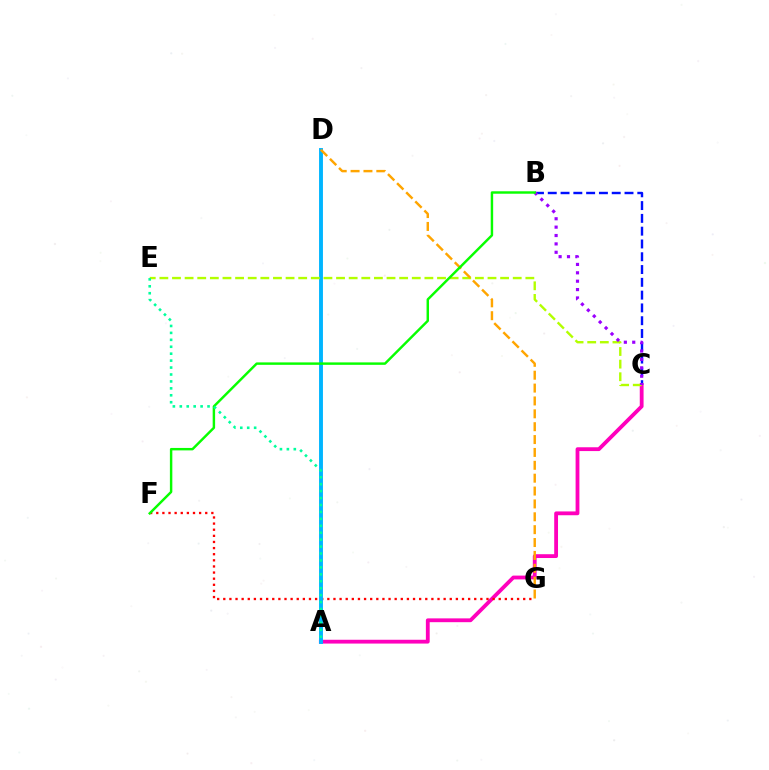{('B', 'C'): [{'color': '#0010ff', 'line_style': 'dashed', 'thickness': 1.74}, {'color': '#9b00ff', 'line_style': 'dotted', 'thickness': 2.28}], ('A', 'C'): [{'color': '#ff00bd', 'line_style': 'solid', 'thickness': 2.74}], ('F', 'G'): [{'color': '#ff0000', 'line_style': 'dotted', 'thickness': 1.66}], ('A', 'D'): [{'color': '#00b5ff', 'line_style': 'solid', 'thickness': 2.8}], ('C', 'E'): [{'color': '#b3ff00', 'line_style': 'dashed', 'thickness': 1.71}], ('D', 'G'): [{'color': '#ffa500', 'line_style': 'dashed', 'thickness': 1.75}], ('B', 'F'): [{'color': '#08ff00', 'line_style': 'solid', 'thickness': 1.76}], ('A', 'E'): [{'color': '#00ff9d', 'line_style': 'dotted', 'thickness': 1.88}]}